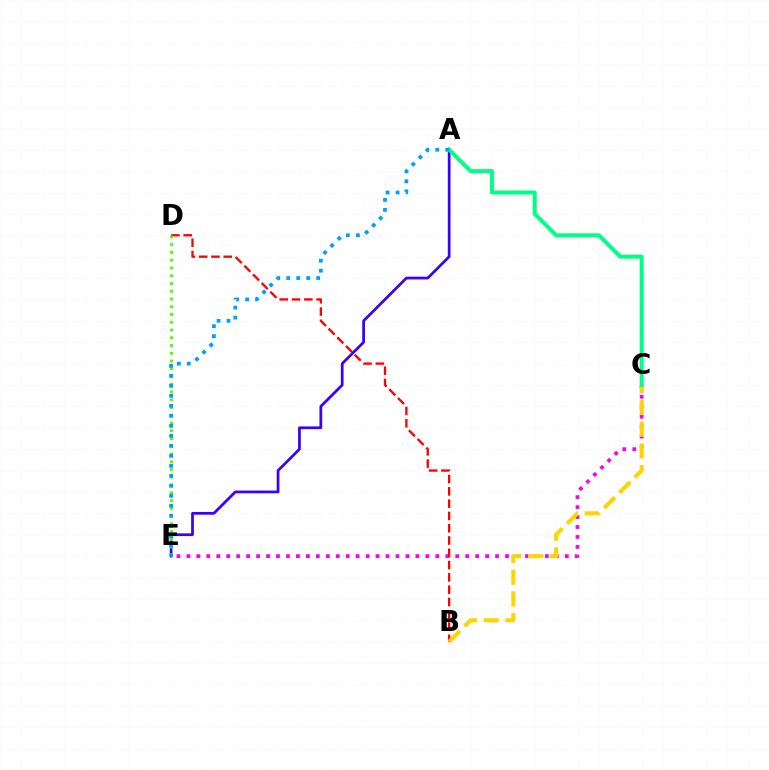{('C', 'E'): [{'color': '#ff00ed', 'line_style': 'dotted', 'thickness': 2.71}], ('B', 'D'): [{'color': '#ff0000', 'line_style': 'dashed', 'thickness': 1.67}], ('B', 'C'): [{'color': '#ffd500', 'line_style': 'dashed', 'thickness': 2.95}], ('A', 'E'): [{'color': '#3700ff', 'line_style': 'solid', 'thickness': 1.97}, {'color': '#009eff', 'line_style': 'dotted', 'thickness': 2.71}], ('A', 'C'): [{'color': '#00ff86', 'line_style': 'solid', 'thickness': 2.87}], ('D', 'E'): [{'color': '#4fff00', 'line_style': 'dotted', 'thickness': 2.11}]}